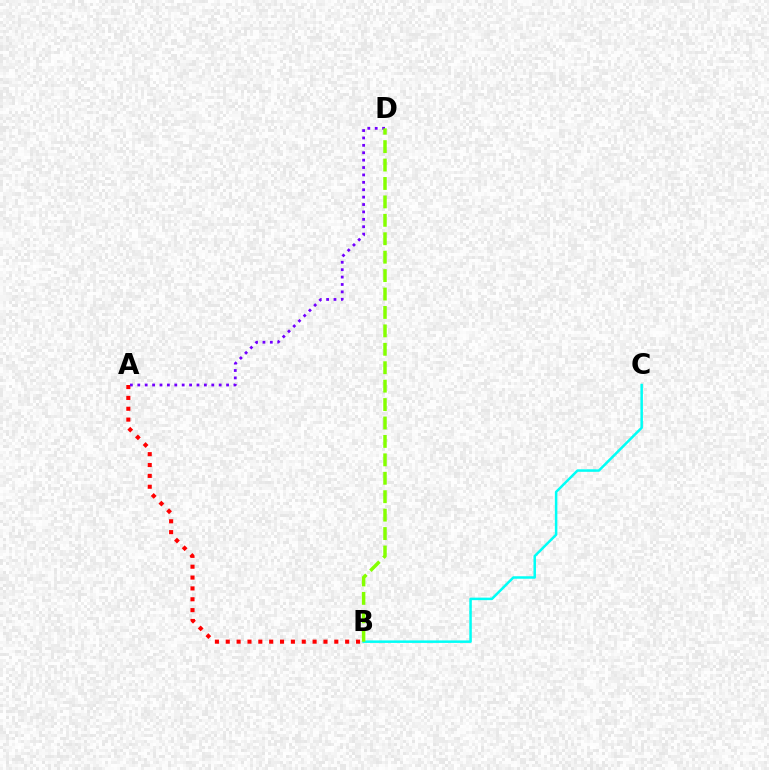{('B', 'C'): [{'color': '#00fff6', 'line_style': 'solid', 'thickness': 1.8}], ('A', 'B'): [{'color': '#ff0000', 'line_style': 'dotted', 'thickness': 2.95}], ('A', 'D'): [{'color': '#7200ff', 'line_style': 'dotted', 'thickness': 2.01}], ('B', 'D'): [{'color': '#84ff00', 'line_style': 'dashed', 'thickness': 2.5}]}